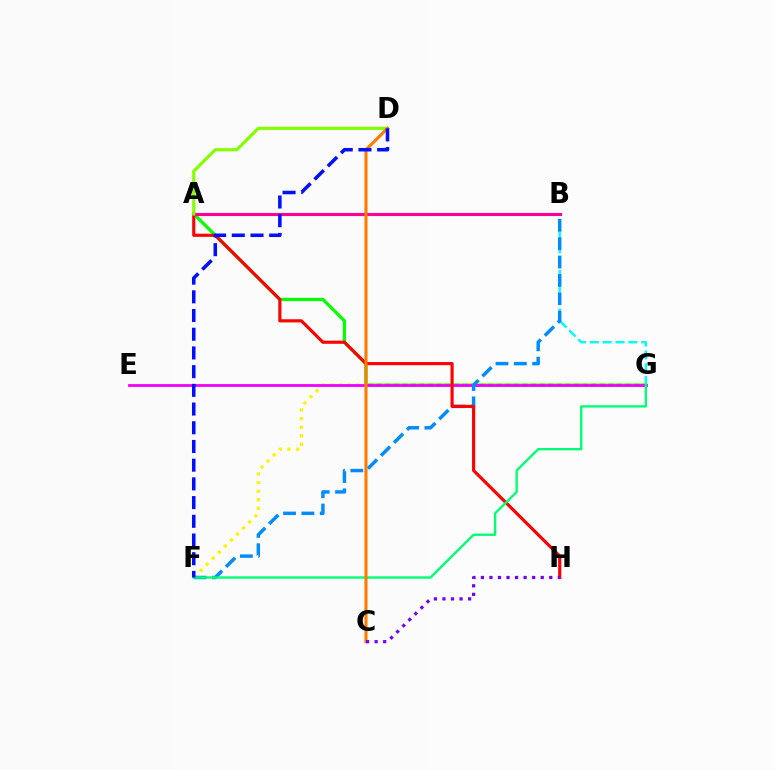{('A', 'G'): [{'color': '#08ff00', 'line_style': 'solid', 'thickness': 2.33}], ('F', 'G'): [{'color': '#fcf500', 'line_style': 'dotted', 'thickness': 2.33}, {'color': '#00ff74', 'line_style': 'solid', 'thickness': 1.7}], ('B', 'G'): [{'color': '#00fff6', 'line_style': 'dashed', 'thickness': 1.74}], ('E', 'G'): [{'color': '#ee00ff', 'line_style': 'solid', 'thickness': 2.01}], ('B', 'F'): [{'color': '#008cff', 'line_style': 'dashed', 'thickness': 2.49}], ('A', 'H'): [{'color': '#ff0000', 'line_style': 'solid', 'thickness': 2.26}], ('A', 'B'): [{'color': '#ff0094', 'line_style': 'solid', 'thickness': 2.23}], ('A', 'D'): [{'color': '#84ff00', 'line_style': 'solid', 'thickness': 2.27}], ('C', 'D'): [{'color': '#ff7c00', 'line_style': 'solid', 'thickness': 2.23}], ('D', 'F'): [{'color': '#0010ff', 'line_style': 'dashed', 'thickness': 2.54}], ('C', 'H'): [{'color': '#7200ff', 'line_style': 'dotted', 'thickness': 2.32}]}